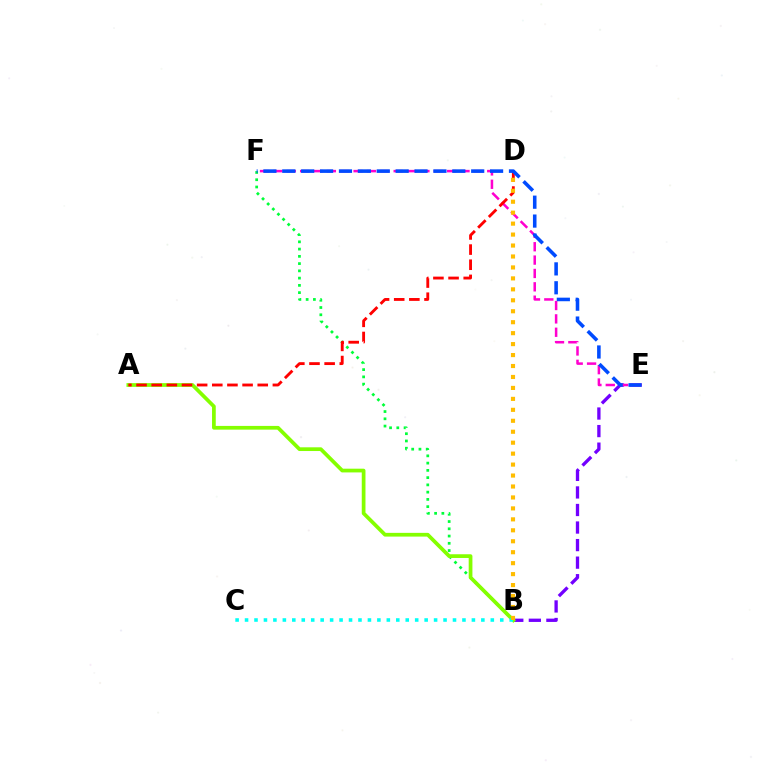{('B', 'E'): [{'color': '#7200ff', 'line_style': 'dashed', 'thickness': 2.38}], ('B', 'F'): [{'color': '#00ff39', 'line_style': 'dotted', 'thickness': 1.97}], ('A', 'B'): [{'color': '#84ff00', 'line_style': 'solid', 'thickness': 2.68}], ('E', 'F'): [{'color': '#ff00cf', 'line_style': 'dashed', 'thickness': 1.82}, {'color': '#004bff', 'line_style': 'dashed', 'thickness': 2.57}], ('A', 'D'): [{'color': '#ff0000', 'line_style': 'dashed', 'thickness': 2.06}], ('B', 'C'): [{'color': '#00fff6', 'line_style': 'dotted', 'thickness': 2.57}], ('B', 'D'): [{'color': '#ffbd00', 'line_style': 'dotted', 'thickness': 2.98}]}